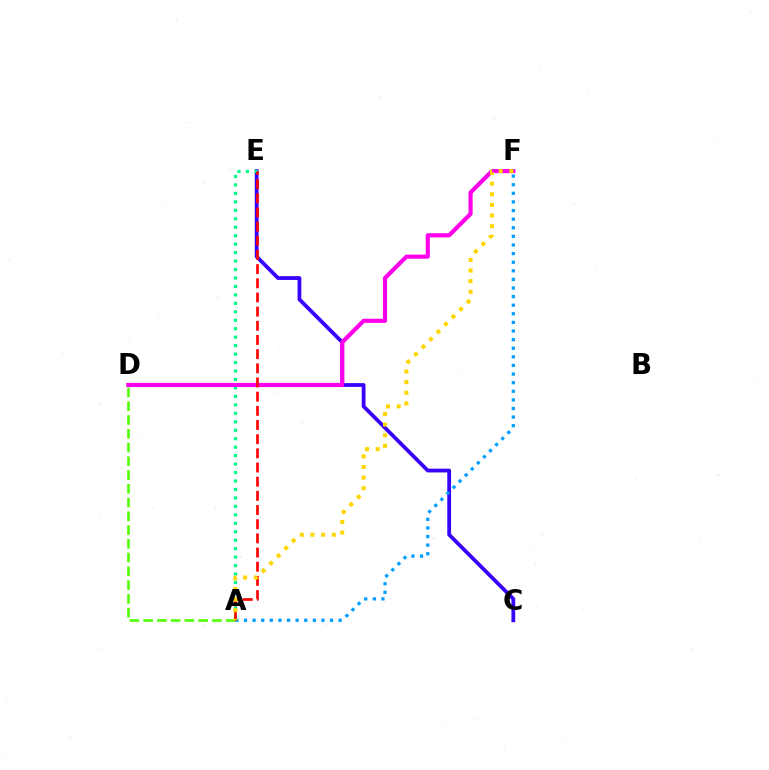{('C', 'E'): [{'color': '#3700ff', 'line_style': 'solid', 'thickness': 2.72}], ('A', 'E'): [{'color': '#00ff86', 'line_style': 'dotted', 'thickness': 2.3}, {'color': '#ff0000', 'line_style': 'dashed', 'thickness': 1.93}], ('A', 'D'): [{'color': '#4fff00', 'line_style': 'dashed', 'thickness': 1.87}], ('A', 'F'): [{'color': '#009eff', 'line_style': 'dotted', 'thickness': 2.34}, {'color': '#ffd500', 'line_style': 'dotted', 'thickness': 2.89}], ('D', 'F'): [{'color': '#ff00ed', 'line_style': 'solid', 'thickness': 2.98}]}